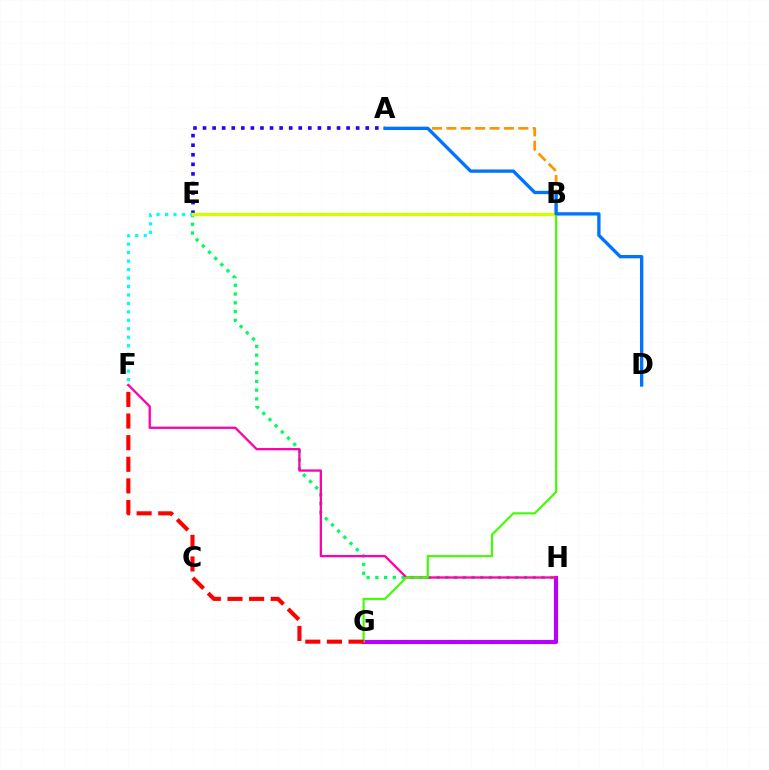{('E', 'H'): [{'color': '#00ff5c', 'line_style': 'dotted', 'thickness': 2.38}], ('A', 'B'): [{'color': '#ff9400', 'line_style': 'dashed', 'thickness': 1.96}], ('G', 'H'): [{'color': '#b900ff', 'line_style': 'solid', 'thickness': 2.99}], ('F', 'H'): [{'color': '#ff00ac', 'line_style': 'solid', 'thickness': 1.65}], ('B', 'G'): [{'color': '#3dff00', 'line_style': 'solid', 'thickness': 1.53}], ('A', 'E'): [{'color': '#2500ff', 'line_style': 'dotted', 'thickness': 2.6}], ('E', 'F'): [{'color': '#00fff6', 'line_style': 'dotted', 'thickness': 2.3}], ('B', 'E'): [{'color': '#d1ff00', 'line_style': 'solid', 'thickness': 2.36}], ('F', 'G'): [{'color': '#ff0000', 'line_style': 'dashed', 'thickness': 2.94}], ('A', 'D'): [{'color': '#0074ff', 'line_style': 'solid', 'thickness': 2.39}]}